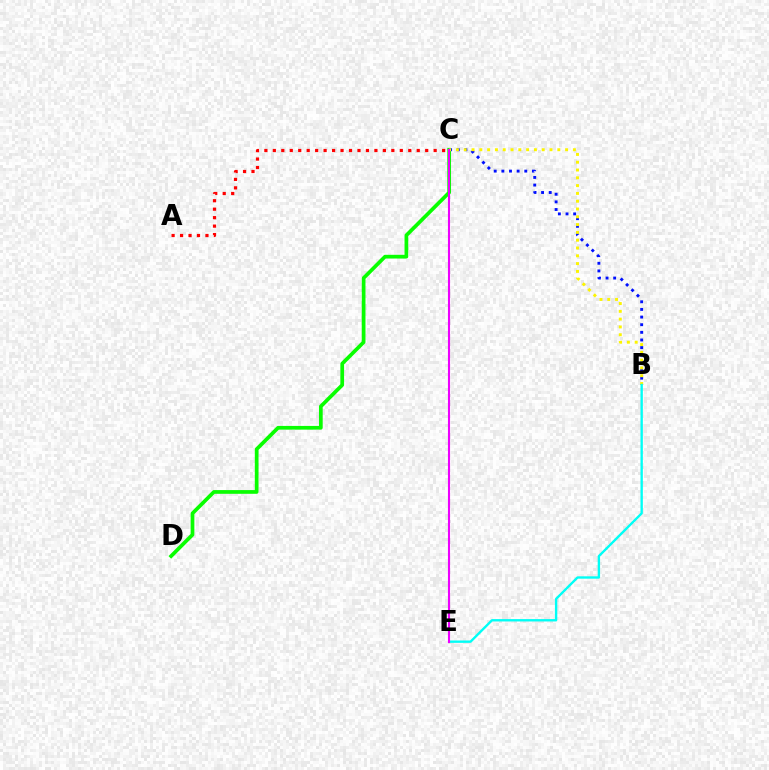{('C', 'D'): [{'color': '#08ff00', 'line_style': 'solid', 'thickness': 2.67}], ('B', 'C'): [{'color': '#0010ff', 'line_style': 'dotted', 'thickness': 2.08}, {'color': '#fcf500', 'line_style': 'dotted', 'thickness': 2.12}], ('B', 'E'): [{'color': '#00fff6', 'line_style': 'solid', 'thickness': 1.7}], ('A', 'C'): [{'color': '#ff0000', 'line_style': 'dotted', 'thickness': 2.3}], ('C', 'E'): [{'color': '#ee00ff', 'line_style': 'solid', 'thickness': 1.52}]}